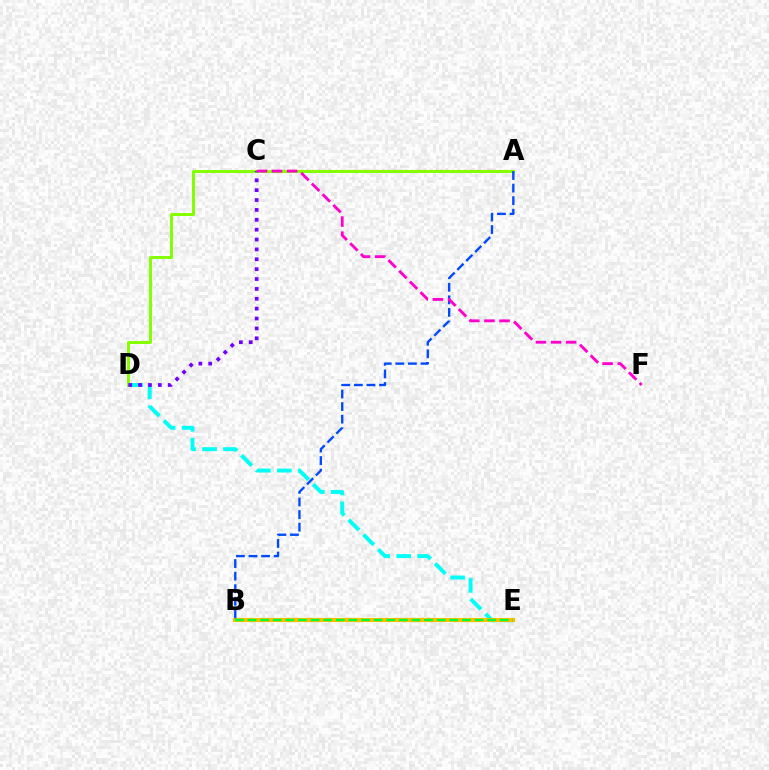{('A', 'C'): [{'color': '#ff0000', 'line_style': 'dotted', 'thickness': 1.59}], ('D', 'E'): [{'color': '#00fff6', 'line_style': 'dashed', 'thickness': 2.84}], ('A', 'D'): [{'color': '#84ff00', 'line_style': 'solid', 'thickness': 2.14}], ('B', 'E'): [{'color': '#ffbd00', 'line_style': 'solid', 'thickness': 3.0}, {'color': '#00ff39', 'line_style': 'dashed', 'thickness': 1.71}], ('A', 'B'): [{'color': '#004bff', 'line_style': 'dashed', 'thickness': 1.71}], ('C', 'D'): [{'color': '#7200ff', 'line_style': 'dotted', 'thickness': 2.68}], ('C', 'F'): [{'color': '#ff00cf', 'line_style': 'dashed', 'thickness': 2.05}]}